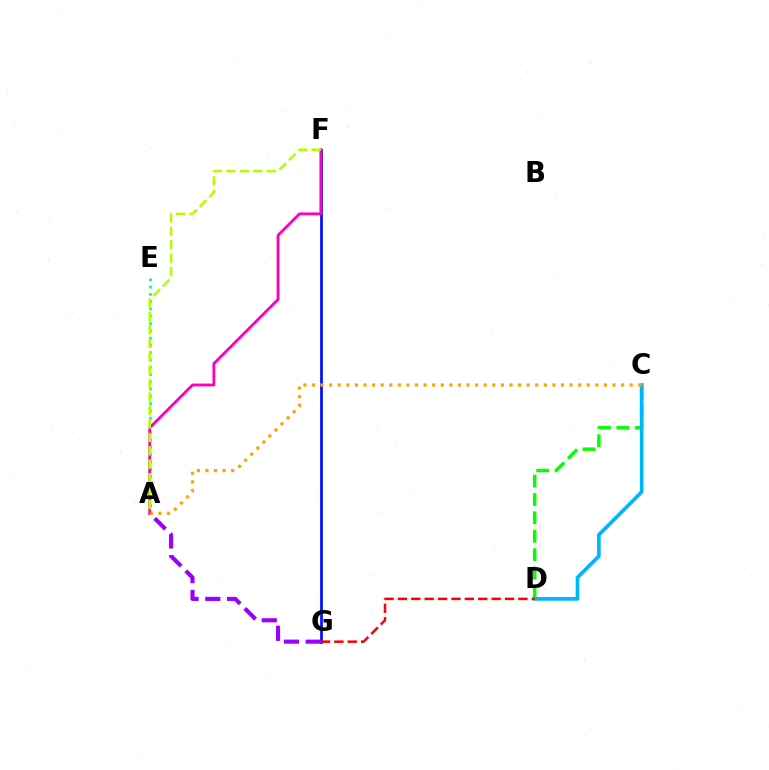{('C', 'D'): [{'color': '#08ff00', 'line_style': 'dashed', 'thickness': 2.5}, {'color': '#00b5ff', 'line_style': 'solid', 'thickness': 2.65}], ('F', 'G'): [{'color': '#0010ff', 'line_style': 'solid', 'thickness': 1.96}], ('A', 'E'): [{'color': '#00ff9d', 'line_style': 'dotted', 'thickness': 1.98}], ('A', 'F'): [{'color': '#ff00bd', 'line_style': 'solid', 'thickness': 2.05}, {'color': '#b3ff00', 'line_style': 'dashed', 'thickness': 1.83}], ('D', 'G'): [{'color': '#ff0000', 'line_style': 'dashed', 'thickness': 1.82}], ('A', 'C'): [{'color': '#ffa500', 'line_style': 'dotted', 'thickness': 2.33}], ('A', 'G'): [{'color': '#9b00ff', 'line_style': 'dashed', 'thickness': 2.96}]}